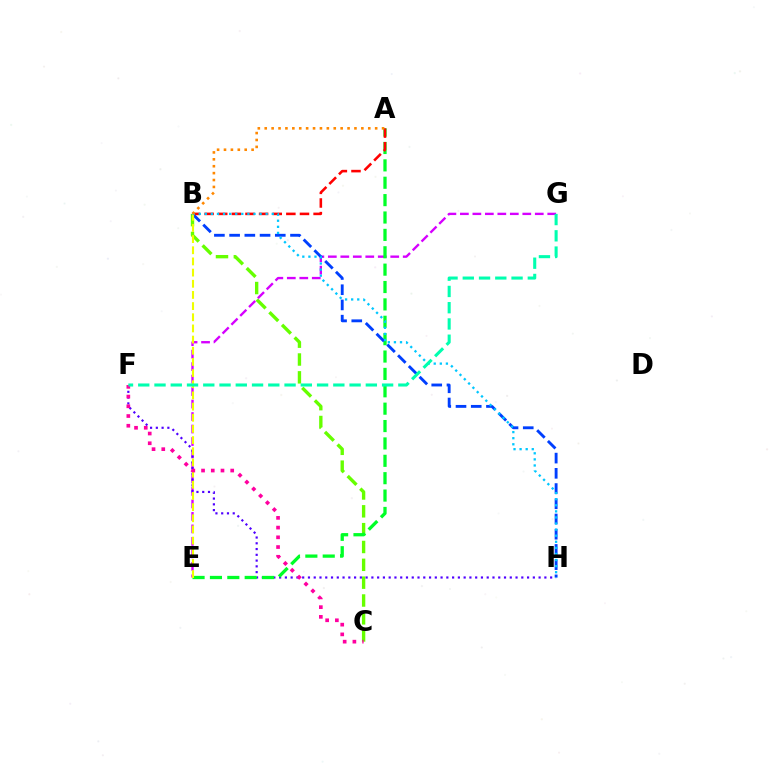{('B', 'C'): [{'color': '#66ff00', 'line_style': 'dashed', 'thickness': 2.42}], ('E', 'G'): [{'color': '#d600ff', 'line_style': 'dashed', 'thickness': 1.7}], ('F', 'H'): [{'color': '#4f00ff', 'line_style': 'dotted', 'thickness': 1.57}], ('A', 'E'): [{'color': '#00ff27', 'line_style': 'dashed', 'thickness': 2.36}], ('B', 'H'): [{'color': '#003fff', 'line_style': 'dashed', 'thickness': 2.07}, {'color': '#00c7ff', 'line_style': 'dotted', 'thickness': 1.65}], ('A', 'B'): [{'color': '#ff0000', 'line_style': 'dashed', 'thickness': 1.85}, {'color': '#ff8800', 'line_style': 'dotted', 'thickness': 1.88}], ('B', 'E'): [{'color': '#eeff00', 'line_style': 'dashed', 'thickness': 1.52}], ('C', 'F'): [{'color': '#ff00a0', 'line_style': 'dotted', 'thickness': 2.64}], ('F', 'G'): [{'color': '#00ffaf', 'line_style': 'dashed', 'thickness': 2.21}]}